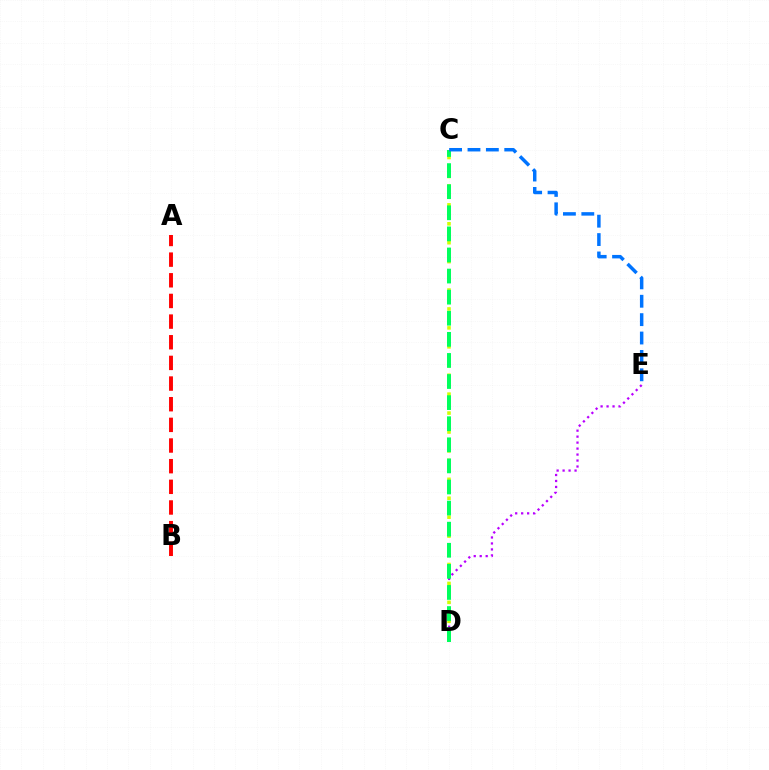{('D', 'E'): [{'color': '#b900ff', 'line_style': 'dotted', 'thickness': 1.62}], ('C', 'D'): [{'color': '#d1ff00', 'line_style': 'dotted', 'thickness': 2.57}, {'color': '#00ff5c', 'line_style': 'dashed', 'thickness': 2.87}], ('C', 'E'): [{'color': '#0074ff', 'line_style': 'dashed', 'thickness': 2.5}], ('A', 'B'): [{'color': '#ff0000', 'line_style': 'dashed', 'thickness': 2.81}]}